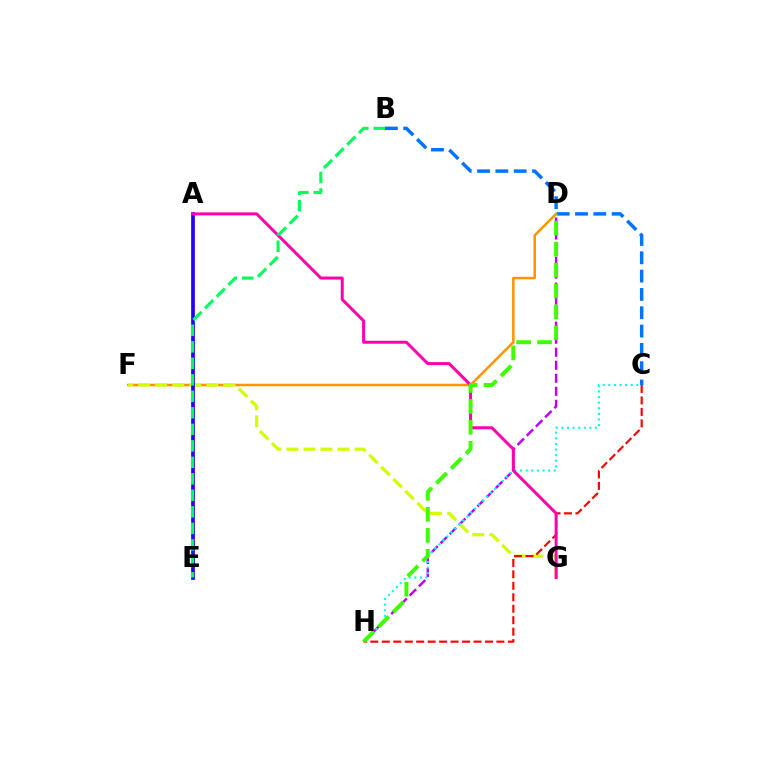{('D', 'H'): [{'color': '#b900ff', 'line_style': 'dashed', 'thickness': 1.77}, {'color': '#3dff00', 'line_style': 'dashed', 'thickness': 2.84}], ('D', 'F'): [{'color': '#ff9400', 'line_style': 'solid', 'thickness': 1.81}], ('F', 'G'): [{'color': '#d1ff00', 'line_style': 'dashed', 'thickness': 2.31}], ('C', 'H'): [{'color': '#00fff6', 'line_style': 'dotted', 'thickness': 1.52}, {'color': '#ff0000', 'line_style': 'dashed', 'thickness': 1.56}], ('A', 'E'): [{'color': '#2500ff', 'line_style': 'solid', 'thickness': 2.68}], ('B', 'C'): [{'color': '#0074ff', 'line_style': 'dashed', 'thickness': 2.49}], ('A', 'G'): [{'color': '#ff00ac', 'line_style': 'solid', 'thickness': 2.16}], ('B', 'E'): [{'color': '#00ff5c', 'line_style': 'dashed', 'thickness': 2.24}]}